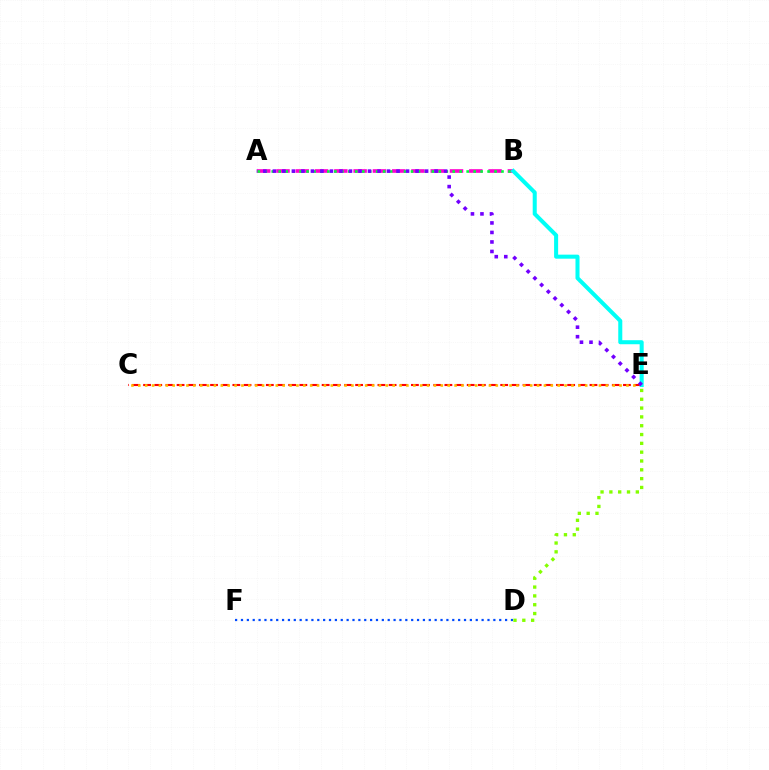{('C', 'E'): [{'color': '#ff0000', 'line_style': 'dashed', 'thickness': 1.52}, {'color': '#ffbd00', 'line_style': 'dotted', 'thickness': 1.87}], ('D', 'E'): [{'color': '#84ff00', 'line_style': 'dotted', 'thickness': 2.4}], ('D', 'F'): [{'color': '#004bff', 'line_style': 'dotted', 'thickness': 1.59}], ('A', 'B'): [{'color': '#ff00cf', 'line_style': 'dashed', 'thickness': 2.62}, {'color': '#00ff39', 'line_style': 'dotted', 'thickness': 1.89}], ('B', 'E'): [{'color': '#00fff6', 'line_style': 'solid', 'thickness': 2.9}], ('A', 'E'): [{'color': '#7200ff', 'line_style': 'dotted', 'thickness': 2.58}]}